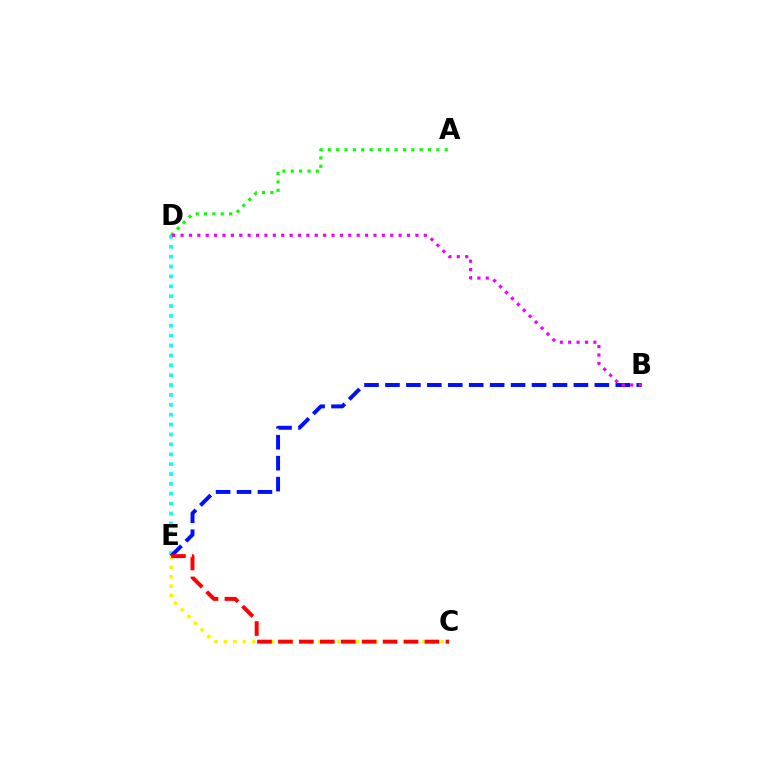{('D', 'E'): [{'color': '#00fff6', 'line_style': 'dotted', 'thickness': 2.68}], ('A', 'D'): [{'color': '#08ff00', 'line_style': 'dotted', 'thickness': 2.27}], ('B', 'E'): [{'color': '#0010ff', 'line_style': 'dashed', 'thickness': 2.84}], ('C', 'E'): [{'color': '#fcf500', 'line_style': 'dotted', 'thickness': 2.56}, {'color': '#ff0000', 'line_style': 'dashed', 'thickness': 2.84}], ('B', 'D'): [{'color': '#ee00ff', 'line_style': 'dotted', 'thickness': 2.28}]}